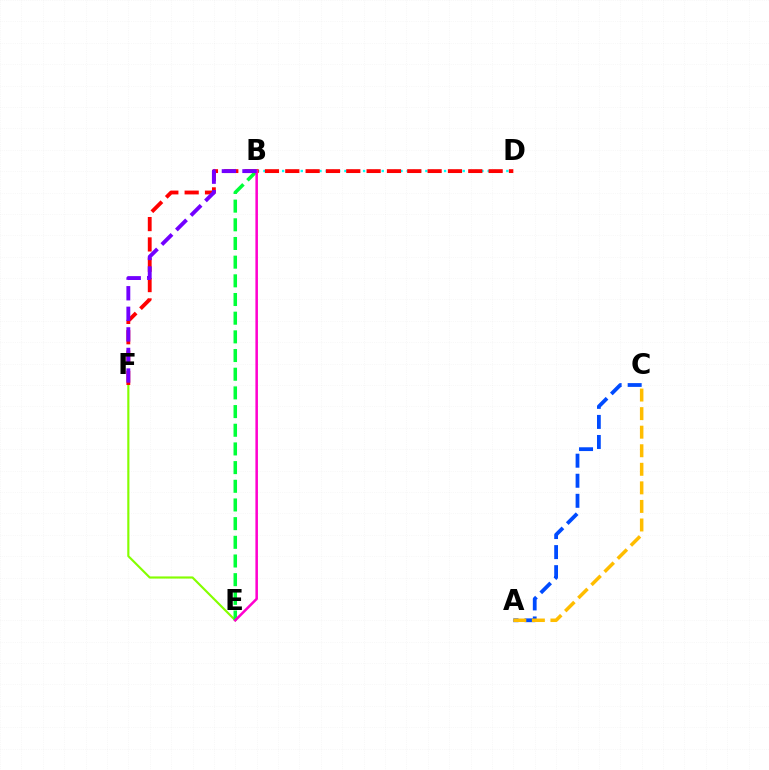{('E', 'F'): [{'color': '#84ff00', 'line_style': 'solid', 'thickness': 1.55}], ('B', 'D'): [{'color': '#00fff6', 'line_style': 'dotted', 'thickness': 1.69}], ('B', 'E'): [{'color': '#00ff39', 'line_style': 'dashed', 'thickness': 2.54}, {'color': '#ff00cf', 'line_style': 'solid', 'thickness': 1.82}], ('D', 'F'): [{'color': '#ff0000', 'line_style': 'dashed', 'thickness': 2.76}], ('A', 'C'): [{'color': '#004bff', 'line_style': 'dashed', 'thickness': 2.72}, {'color': '#ffbd00', 'line_style': 'dashed', 'thickness': 2.52}], ('B', 'F'): [{'color': '#7200ff', 'line_style': 'dashed', 'thickness': 2.79}]}